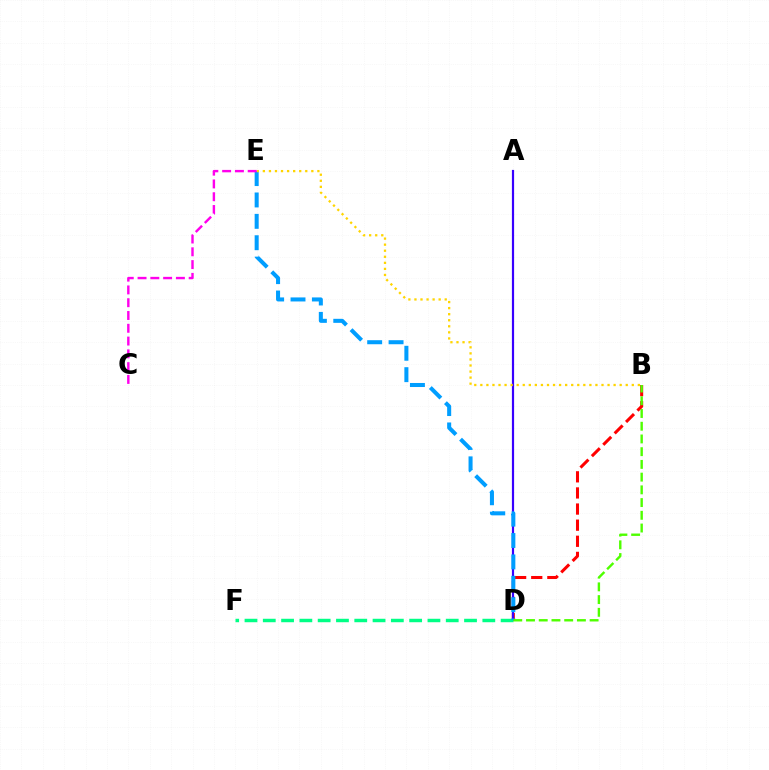{('B', 'D'): [{'color': '#ff0000', 'line_style': 'dashed', 'thickness': 2.19}, {'color': '#4fff00', 'line_style': 'dashed', 'thickness': 1.73}], ('A', 'D'): [{'color': '#3700ff', 'line_style': 'solid', 'thickness': 1.58}], ('D', 'F'): [{'color': '#00ff86', 'line_style': 'dashed', 'thickness': 2.49}], ('D', 'E'): [{'color': '#009eff', 'line_style': 'dashed', 'thickness': 2.9}], ('B', 'E'): [{'color': '#ffd500', 'line_style': 'dotted', 'thickness': 1.65}], ('C', 'E'): [{'color': '#ff00ed', 'line_style': 'dashed', 'thickness': 1.74}]}